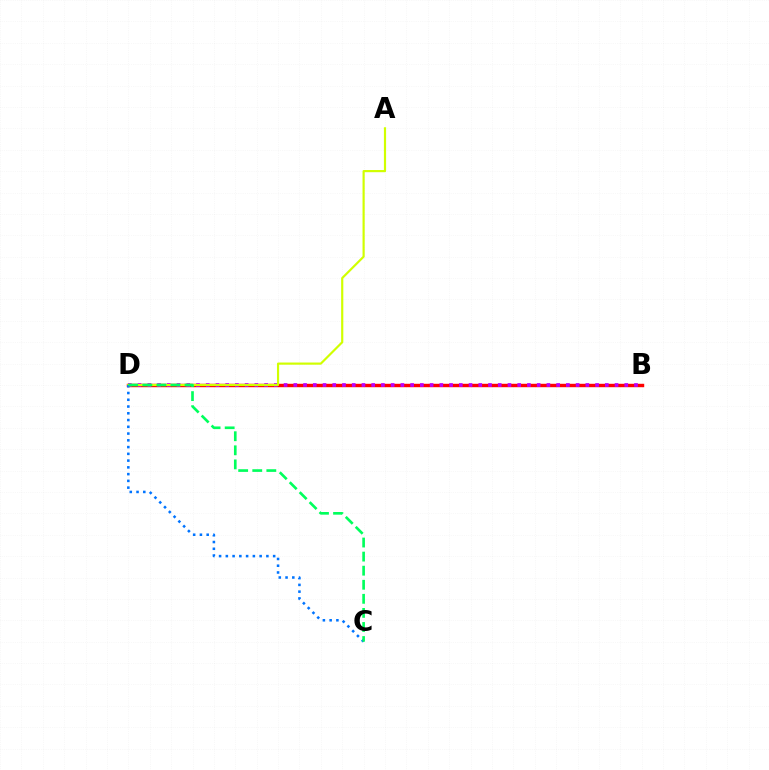{('B', 'D'): [{'color': '#ff0000', 'line_style': 'solid', 'thickness': 2.47}, {'color': '#b900ff', 'line_style': 'dotted', 'thickness': 2.64}], ('A', 'D'): [{'color': '#d1ff00', 'line_style': 'solid', 'thickness': 1.57}], ('C', 'D'): [{'color': '#0074ff', 'line_style': 'dotted', 'thickness': 1.84}, {'color': '#00ff5c', 'line_style': 'dashed', 'thickness': 1.91}]}